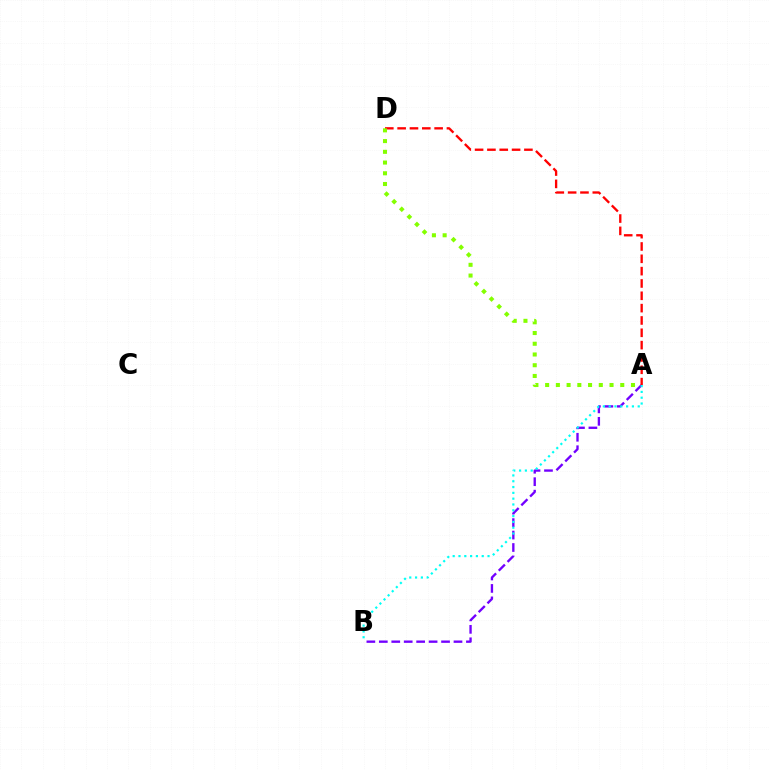{('A', 'B'): [{'color': '#7200ff', 'line_style': 'dashed', 'thickness': 1.69}, {'color': '#00fff6', 'line_style': 'dotted', 'thickness': 1.58}], ('A', 'D'): [{'color': '#ff0000', 'line_style': 'dashed', 'thickness': 1.68}, {'color': '#84ff00', 'line_style': 'dotted', 'thickness': 2.92}]}